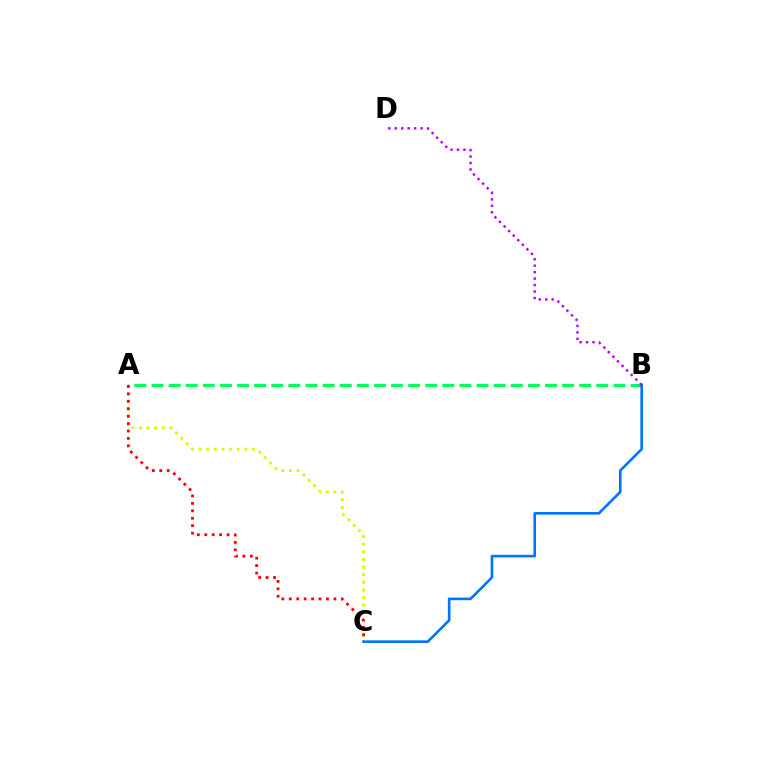{('A', 'C'): [{'color': '#d1ff00', 'line_style': 'dotted', 'thickness': 2.07}, {'color': '#ff0000', 'line_style': 'dotted', 'thickness': 2.02}], ('A', 'B'): [{'color': '#00ff5c', 'line_style': 'dashed', 'thickness': 2.32}], ('B', 'C'): [{'color': '#0074ff', 'line_style': 'solid', 'thickness': 1.89}], ('B', 'D'): [{'color': '#b900ff', 'line_style': 'dotted', 'thickness': 1.76}]}